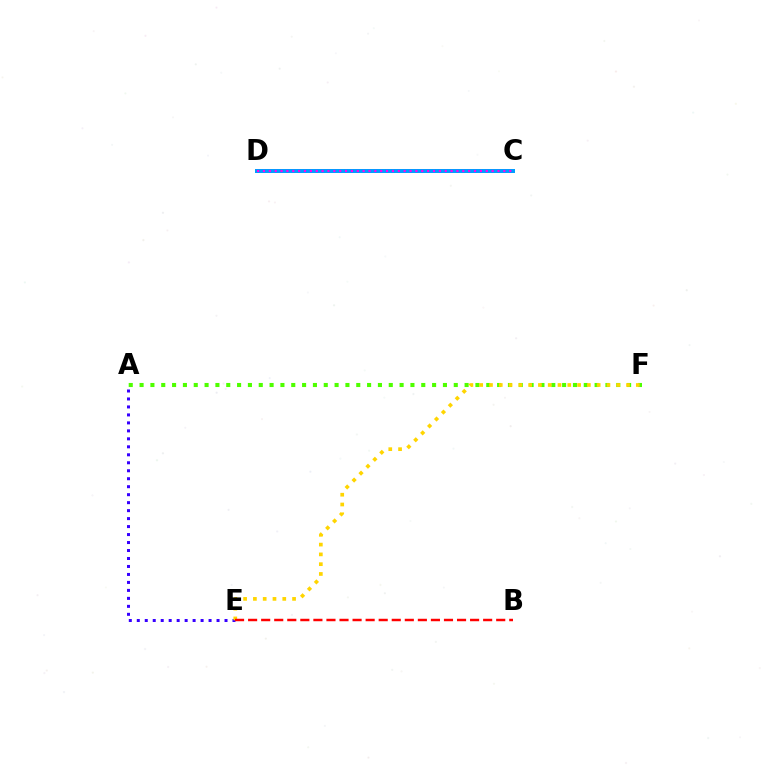{('A', 'F'): [{'color': '#4fff00', 'line_style': 'dotted', 'thickness': 2.94}], ('C', 'D'): [{'color': '#00ff86', 'line_style': 'solid', 'thickness': 1.62}, {'color': '#009eff', 'line_style': 'solid', 'thickness': 2.87}, {'color': '#ff00ed', 'line_style': 'dotted', 'thickness': 1.59}], ('A', 'E'): [{'color': '#3700ff', 'line_style': 'dotted', 'thickness': 2.17}], ('E', 'F'): [{'color': '#ffd500', 'line_style': 'dotted', 'thickness': 2.66}], ('B', 'E'): [{'color': '#ff0000', 'line_style': 'dashed', 'thickness': 1.77}]}